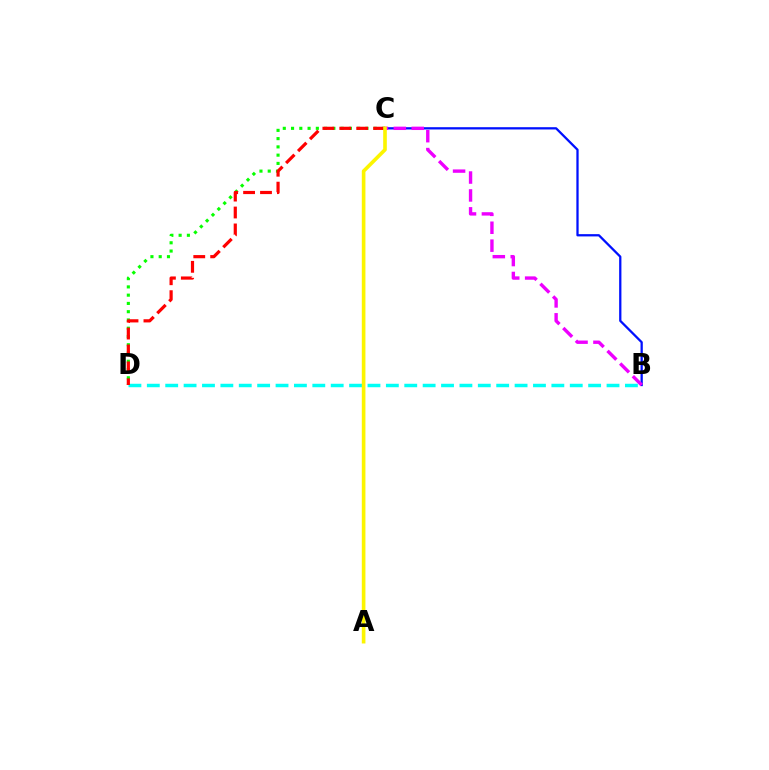{('C', 'D'): [{'color': '#08ff00', 'line_style': 'dotted', 'thickness': 2.24}, {'color': '#ff0000', 'line_style': 'dashed', 'thickness': 2.3}], ('B', 'D'): [{'color': '#00fff6', 'line_style': 'dashed', 'thickness': 2.5}], ('B', 'C'): [{'color': '#0010ff', 'line_style': 'solid', 'thickness': 1.64}, {'color': '#ee00ff', 'line_style': 'dashed', 'thickness': 2.43}], ('A', 'C'): [{'color': '#fcf500', 'line_style': 'solid', 'thickness': 2.61}]}